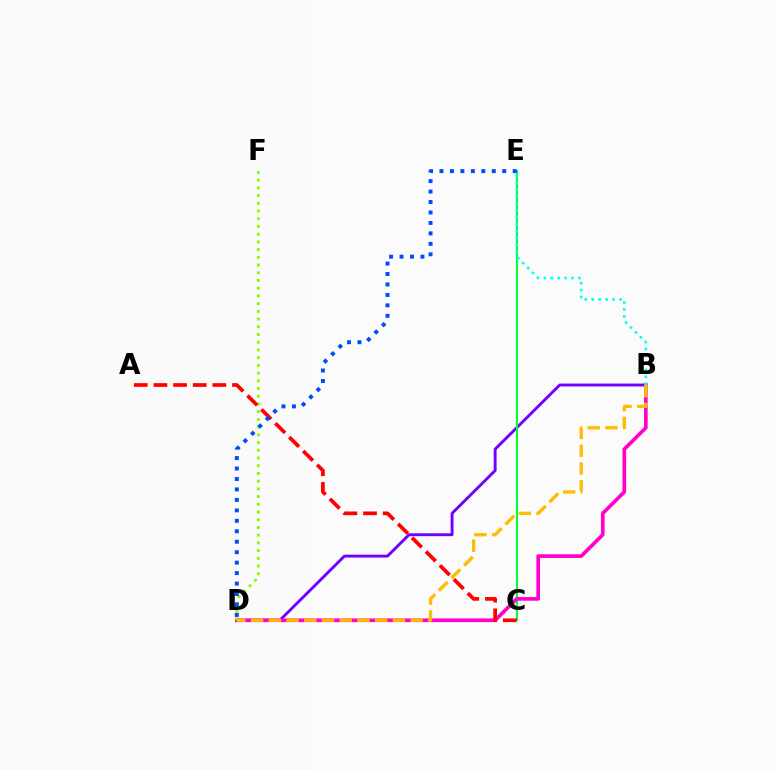{('B', 'D'): [{'color': '#7200ff', 'line_style': 'solid', 'thickness': 2.08}, {'color': '#ff00cf', 'line_style': 'solid', 'thickness': 2.64}, {'color': '#ffbd00', 'line_style': 'dashed', 'thickness': 2.41}], ('C', 'E'): [{'color': '#00ff39', 'line_style': 'solid', 'thickness': 1.51}], ('D', 'F'): [{'color': '#84ff00', 'line_style': 'dotted', 'thickness': 2.1}], ('B', 'E'): [{'color': '#00fff6', 'line_style': 'dotted', 'thickness': 1.88}], ('A', 'C'): [{'color': '#ff0000', 'line_style': 'dashed', 'thickness': 2.67}], ('D', 'E'): [{'color': '#004bff', 'line_style': 'dotted', 'thickness': 2.84}]}